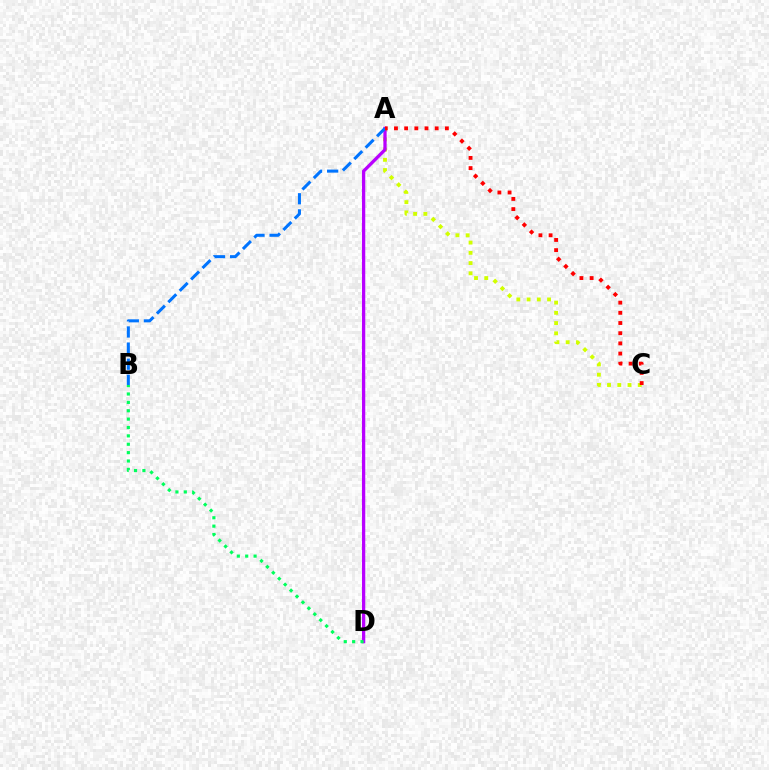{('A', 'C'): [{'color': '#d1ff00', 'line_style': 'dotted', 'thickness': 2.78}, {'color': '#ff0000', 'line_style': 'dotted', 'thickness': 2.77}], ('A', 'D'): [{'color': '#b900ff', 'line_style': 'solid', 'thickness': 2.36}], ('A', 'B'): [{'color': '#0074ff', 'line_style': 'dashed', 'thickness': 2.19}], ('B', 'D'): [{'color': '#00ff5c', 'line_style': 'dotted', 'thickness': 2.28}]}